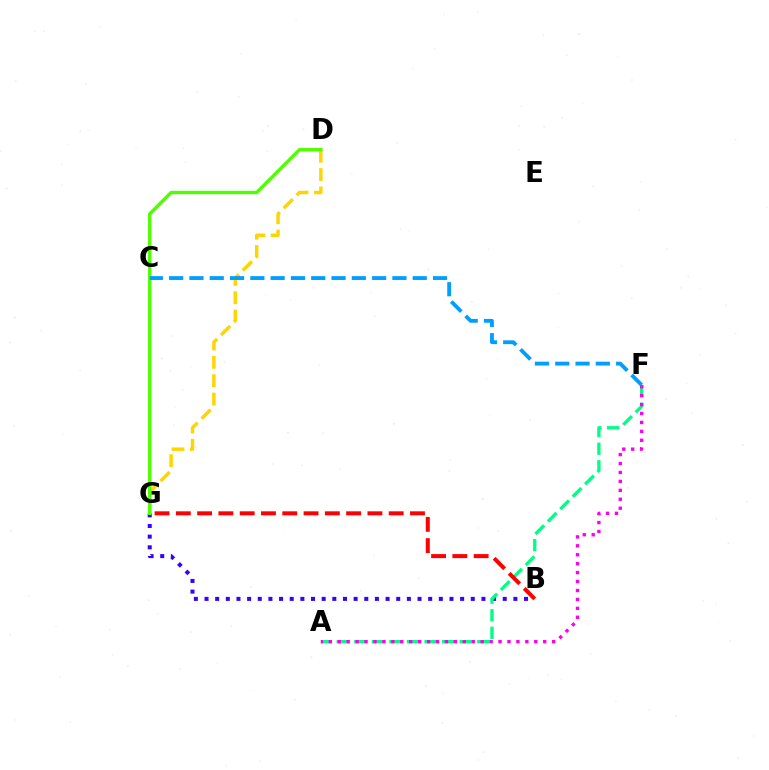{('B', 'G'): [{'color': '#3700ff', 'line_style': 'dotted', 'thickness': 2.89}, {'color': '#ff0000', 'line_style': 'dashed', 'thickness': 2.89}], ('A', 'F'): [{'color': '#00ff86', 'line_style': 'dashed', 'thickness': 2.39}, {'color': '#ff00ed', 'line_style': 'dotted', 'thickness': 2.43}], ('D', 'G'): [{'color': '#ffd500', 'line_style': 'dashed', 'thickness': 2.5}, {'color': '#4fff00', 'line_style': 'solid', 'thickness': 2.43}], ('C', 'F'): [{'color': '#009eff', 'line_style': 'dashed', 'thickness': 2.76}]}